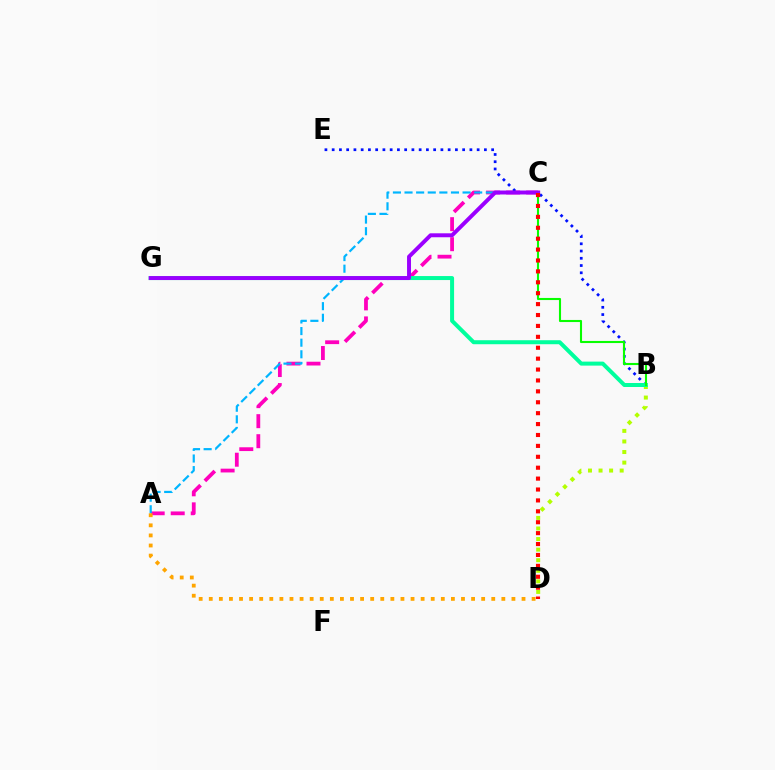{('A', 'C'): [{'color': '#ff00bd', 'line_style': 'dashed', 'thickness': 2.72}, {'color': '#00b5ff', 'line_style': 'dashed', 'thickness': 1.58}], ('B', 'D'): [{'color': '#b3ff00', 'line_style': 'dotted', 'thickness': 2.87}], ('A', 'D'): [{'color': '#ffa500', 'line_style': 'dotted', 'thickness': 2.74}], ('B', 'E'): [{'color': '#0010ff', 'line_style': 'dotted', 'thickness': 1.97}], ('B', 'G'): [{'color': '#00ff9d', 'line_style': 'solid', 'thickness': 2.88}], ('B', 'C'): [{'color': '#08ff00', 'line_style': 'solid', 'thickness': 1.51}], ('C', 'G'): [{'color': '#9b00ff', 'line_style': 'solid', 'thickness': 2.85}], ('C', 'D'): [{'color': '#ff0000', 'line_style': 'dotted', 'thickness': 2.96}]}